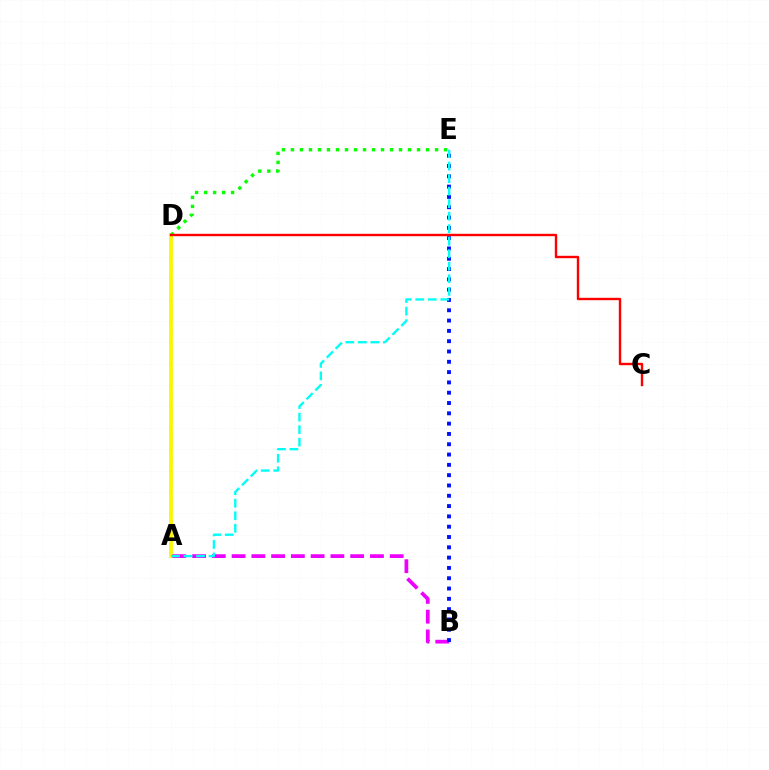{('A', 'D'): [{'color': '#fcf500', 'line_style': 'solid', 'thickness': 2.7}], ('A', 'B'): [{'color': '#ee00ff', 'line_style': 'dashed', 'thickness': 2.69}], ('D', 'E'): [{'color': '#08ff00', 'line_style': 'dotted', 'thickness': 2.45}], ('B', 'E'): [{'color': '#0010ff', 'line_style': 'dotted', 'thickness': 2.8}], ('A', 'E'): [{'color': '#00fff6', 'line_style': 'dashed', 'thickness': 1.7}], ('C', 'D'): [{'color': '#ff0000', 'line_style': 'solid', 'thickness': 1.73}]}